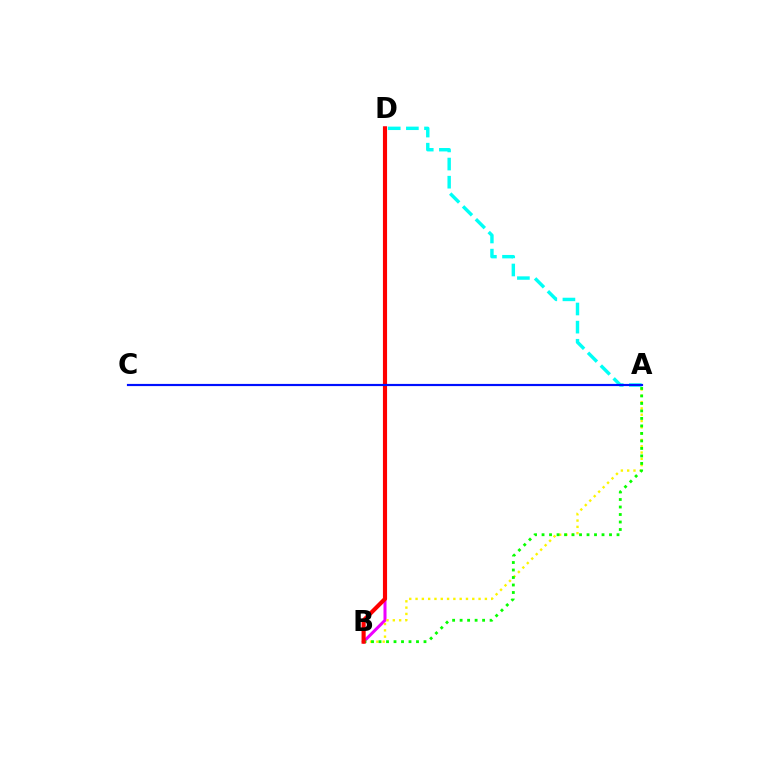{('B', 'D'): [{'color': '#ee00ff', 'line_style': 'solid', 'thickness': 2.18}, {'color': '#ff0000', 'line_style': 'solid', 'thickness': 2.97}], ('A', 'B'): [{'color': '#fcf500', 'line_style': 'dotted', 'thickness': 1.71}, {'color': '#08ff00', 'line_style': 'dotted', 'thickness': 2.04}], ('A', 'D'): [{'color': '#00fff6', 'line_style': 'dashed', 'thickness': 2.46}], ('A', 'C'): [{'color': '#0010ff', 'line_style': 'solid', 'thickness': 1.57}]}